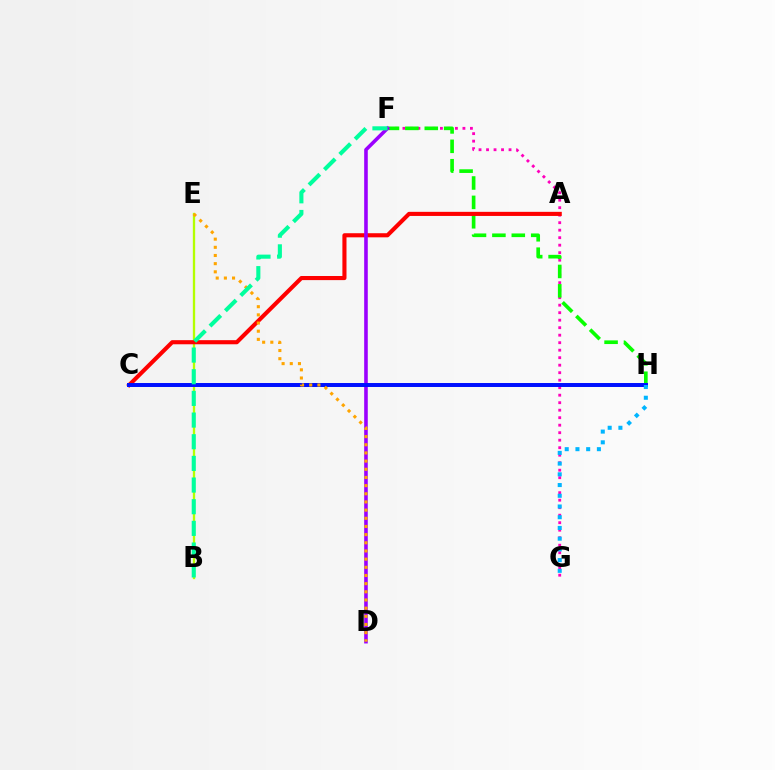{('B', 'E'): [{'color': '#b3ff00', 'line_style': 'solid', 'thickness': 1.67}], ('F', 'G'): [{'color': '#ff00bd', 'line_style': 'dotted', 'thickness': 2.04}], ('F', 'H'): [{'color': '#08ff00', 'line_style': 'dashed', 'thickness': 2.64}], ('A', 'C'): [{'color': '#ff0000', 'line_style': 'solid', 'thickness': 2.96}], ('D', 'F'): [{'color': '#9b00ff', 'line_style': 'solid', 'thickness': 2.59}], ('C', 'H'): [{'color': '#0010ff', 'line_style': 'solid', 'thickness': 2.86}], ('D', 'E'): [{'color': '#ffa500', 'line_style': 'dotted', 'thickness': 2.22}], ('B', 'F'): [{'color': '#00ff9d', 'line_style': 'dashed', 'thickness': 2.94}], ('G', 'H'): [{'color': '#00b5ff', 'line_style': 'dotted', 'thickness': 2.91}]}